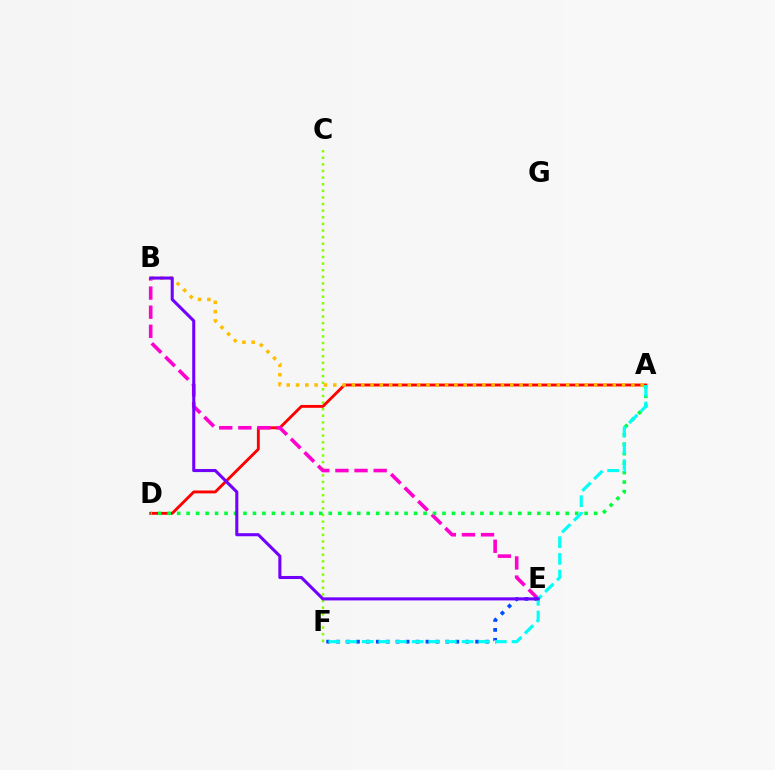{('C', 'F'): [{'color': '#84ff00', 'line_style': 'dotted', 'thickness': 1.8}], ('A', 'D'): [{'color': '#ff0000', 'line_style': 'solid', 'thickness': 2.07}, {'color': '#00ff39', 'line_style': 'dotted', 'thickness': 2.57}], ('B', 'E'): [{'color': '#ff00cf', 'line_style': 'dashed', 'thickness': 2.6}, {'color': '#7200ff', 'line_style': 'solid', 'thickness': 2.21}], ('A', 'B'): [{'color': '#ffbd00', 'line_style': 'dotted', 'thickness': 2.53}], ('E', 'F'): [{'color': '#004bff', 'line_style': 'dotted', 'thickness': 2.7}], ('A', 'F'): [{'color': '#00fff6', 'line_style': 'dashed', 'thickness': 2.26}]}